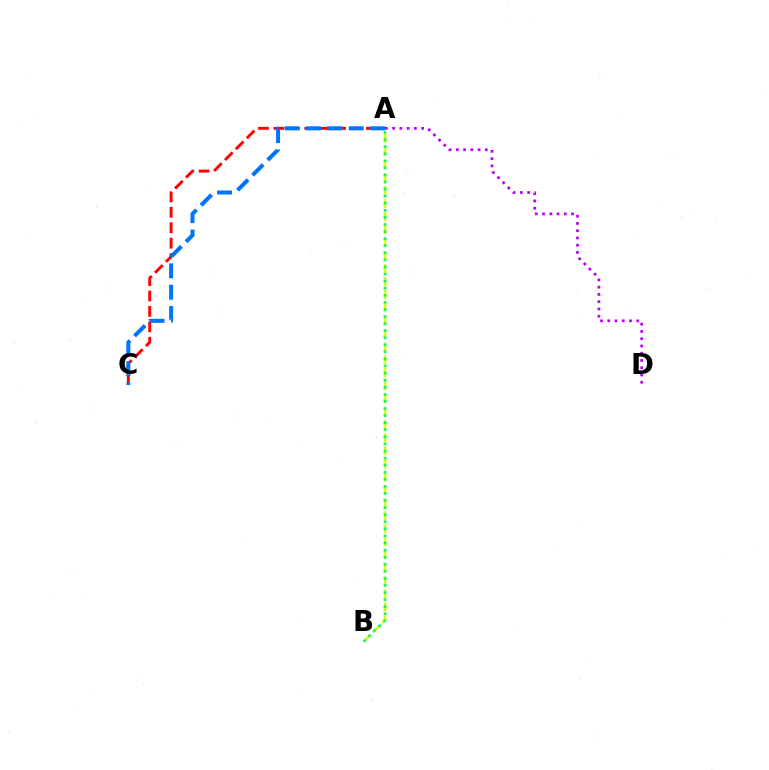{('A', 'C'): [{'color': '#ff0000', 'line_style': 'dashed', 'thickness': 2.09}, {'color': '#0074ff', 'line_style': 'dashed', 'thickness': 2.9}], ('A', 'B'): [{'color': '#d1ff00', 'line_style': 'dashed', 'thickness': 1.77}, {'color': '#00ff5c', 'line_style': 'dotted', 'thickness': 1.92}], ('A', 'D'): [{'color': '#b900ff', 'line_style': 'dotted', 'thickness': 1.97}]}